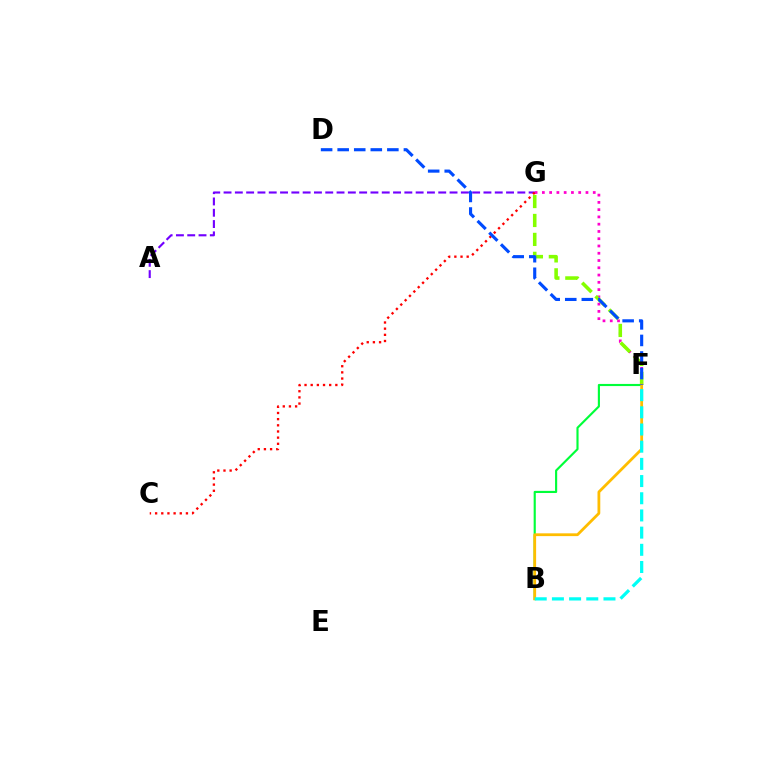{('F', 'G'): [{'color': '#ff00cf', 'line_style': 'dotted', 'thickness': 1.97}, {'color': '#84ff00', 'line_style': 'dashed', 'thickness': 2.57}], ('A', 'G'): [{'color': '#7200ff', 'line_style': 'dashed', 'thickness': 1.54}], ('B', 'F'): [{'color': '#00ff39', 'line_style': 'solid', 'thickness': 1.54}, {'color': '#ffbd00', 'line_style': 'solid', 'thickness': 2.01}, {'color': '#00fff6', 'line_style': 'dashed', 'thickness': 2.33}], ('C', 'G'): [{'color': '#ff0000', 'line_style': 'dotted', 'thickness': 1.67}], ('D', 'F'): [{'color': '#004bff', 'line_style': 'dashed', 'thickness': 2.25}]}